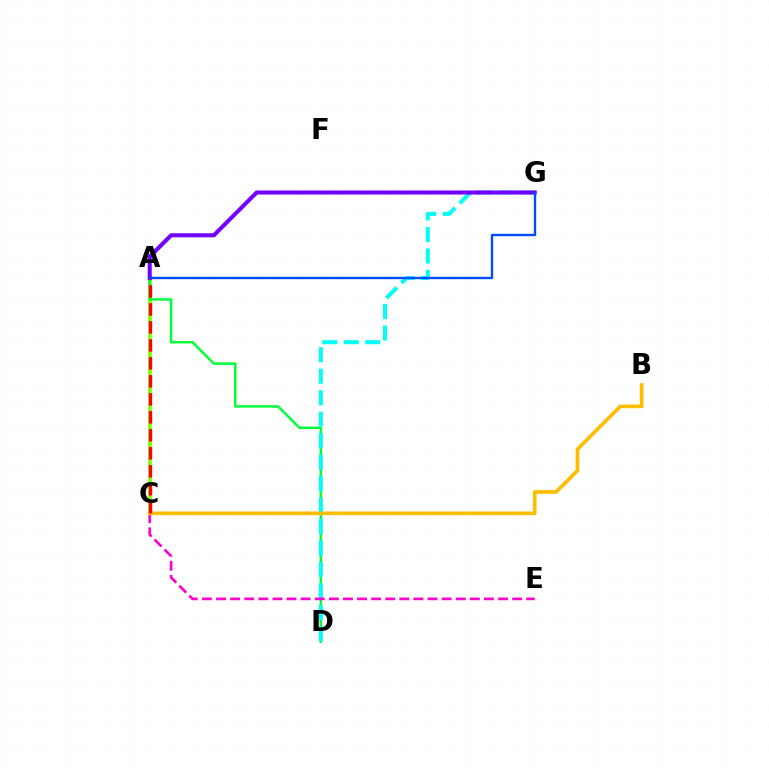{('A', 'C'): [{'color': '#84ff00', 'line_style': 'solid', 'thickness': 2.72}, {'color': '#ff0000', 'line_style': 'dashed', 'thickness': 2.44}], ('A', 'D'): [{'color': '#00ff39', 'line_style': 'solid', 'thickness': 1.79}], ('D', 'G'): [{'color': '#00fff6', 'line_style': 'dashed', 'thickness': 2.92}], ('C', 'E'): [{'color': '#ff00cf', 'line_style': 'dashed', 'thickness': 1.92}], ('B', 'C'): [{'color': '#ffbd00', 'line_style': 'solid', 'thickness': 2.64}], ('A', 'G'): [{'color': '#7200ff', 'line_style': 'solid', 'thickness': 2.93}, {'color': '#004bff', 'line_style': 'solid', 'thickness': 1.7}]}